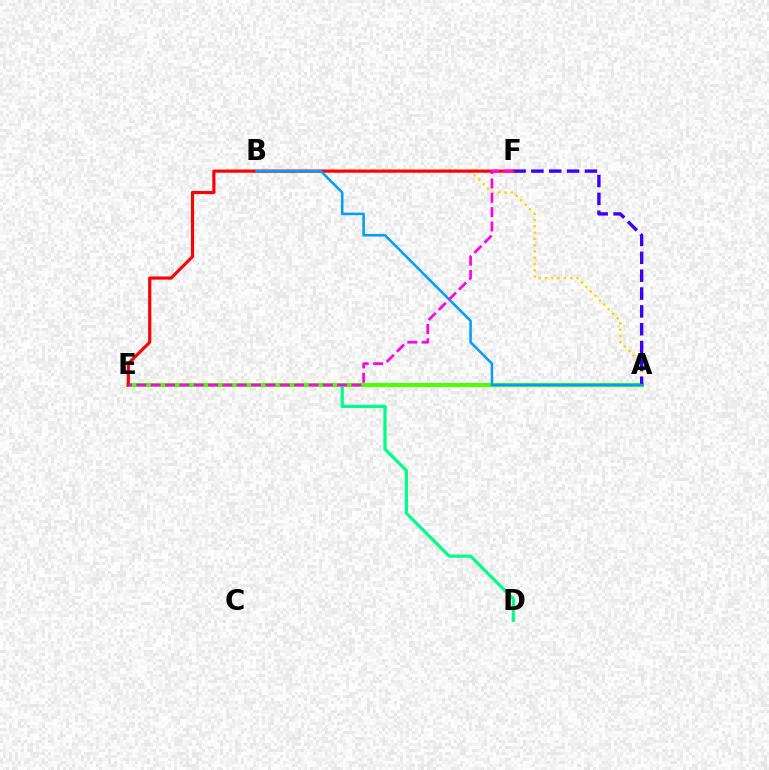{('A', 'B'): [{'color': '#ffd500', 'line_style': 'dotted', 'thickness': 1.71}, {'color': '#009eff', 'line_style': 'solid', 'thickness': 1.84}], ('D', 'E'): [{'color': '#00ff86', 'line_style': 'solid', 'thickness': 2.32}], ('A', 'E'): [{'color': '#4fff00', 'line_style': 'solid', 'thickness': 2.89}], ('A', 'F'): [{'color': '#3700ff', 'line_style': 'dashed', 'thickness': 2.42}], ('E', 'F'): [{'color': '#ff0000', 'line_style': 'solid', 'thickness': 2.29}, {'color': '#ff00ed', 'line_style': 'dashed', 'thickness': 1.95}]}